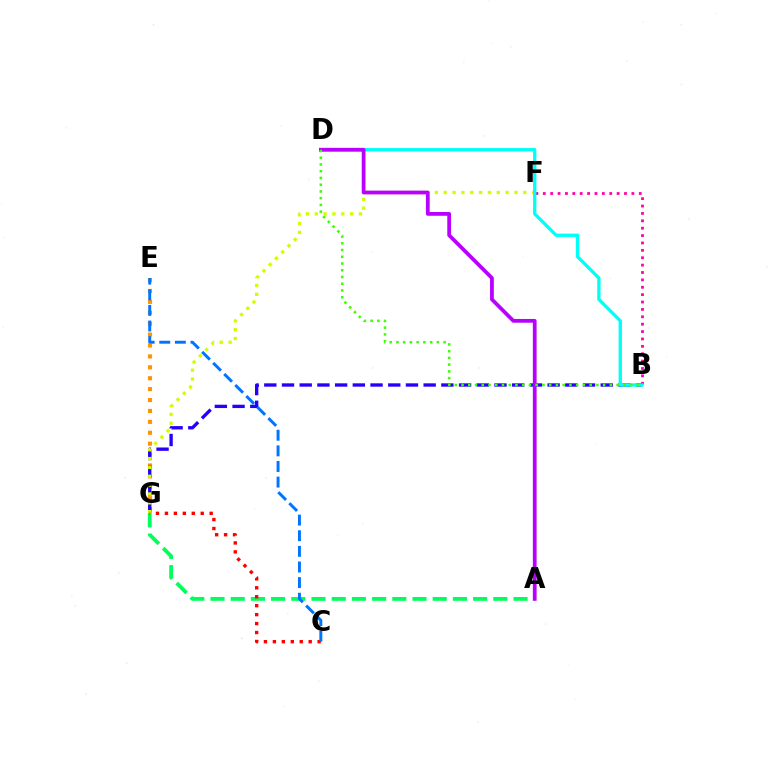{('B', 'F'): [{'color': '#ff00ac', 'line_style': 'dotted', 'thickness': 2.01}], ('E', 'G'): [{'color': '#ff9400', 'line_style': 'dotted', 'thickness': 2.96}], ('B', 'G'): [{'color': '#2500ff', 'line_style': 'dashed', 'thickness': 2.41}], ('F', 'G'): [{'color': '#d1ff00', 'line_style': 'dotted', 'thickness': 2.4}], ('B', 'D'): [{'color': '#00fff6', 'line_style': 'solid', 'thickness': 2.4}, {'color': '#3dff00', 'line_style': 'dotted', 'thickness': 1.83}], ('A', 'G'): [{'color': '#00ff5c', 'line_style': 'dashed', 'thickness': 2.74}], ('A', 'D'): [{'color': '#b900ff', 'line_style': 'solid', 'thickness': 2.71}], ('C', 'G'): [{'color': '#ff0000', 'line_style': 'dotted', 'thickness': 2.43}], ('C', 'E'): [{'color': '#0074ff', 'line_style': 'dashed', 'thickness': 2.12}]}